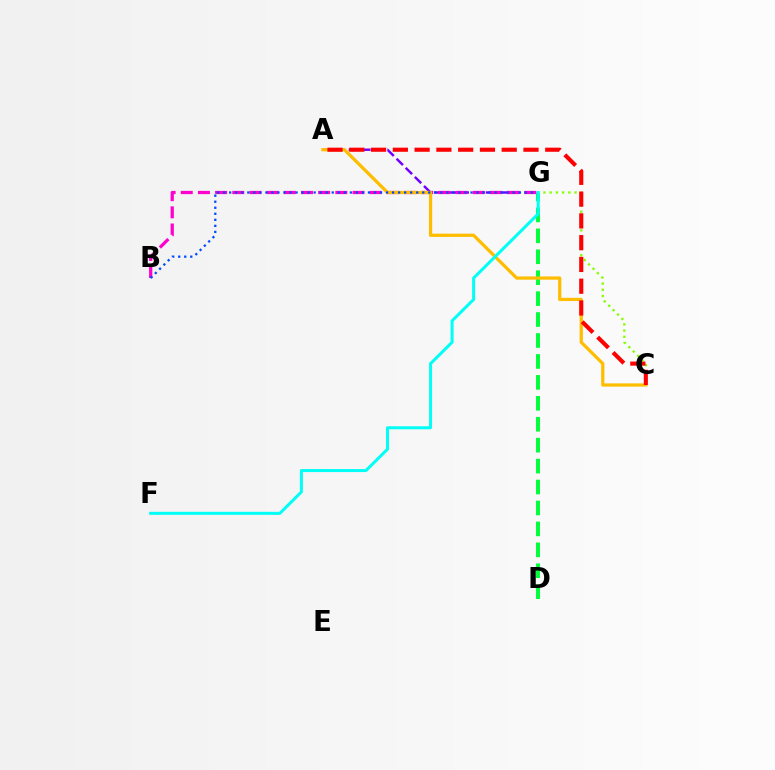{('C', 'G'): [{'color': '#84ff00', 'line_style': 'dotted', 'thickness': 1.69}], ('A', 'G'): [{'color': '#7200ff', 'line_style': 'dashed', 'thickness': 1.75}], ('D', 'G'): [{'color': '#00ff39', 'line_style': 'dashed', 'thickness': 2.84}], ('B', 'G'): [{'color': '#ff00cf', 'line_style': 'dashed', 'thickness': 2.33}, {'color': '#004bff', 'line_style': 'dotted', 'thickness': 1.64}], ('A', 'C'): [{'color': '#ffbd00', 'line_style': 'solid', 'thickness': 2.33}, {'color': '#ff0000', 'line_style': 'dashed', 'thickness': 2.96}], ('F', 'G'): [{'color': '#00fff6', 'line_style': 'solid', 'thickness': 2.17}]}